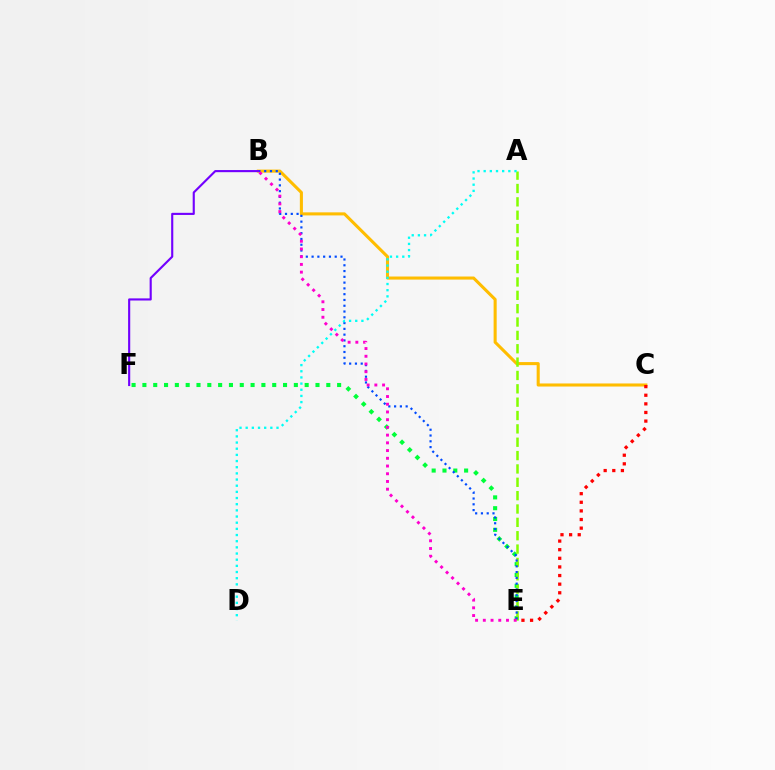{('E', 'F'): [{'color': '#00ff39', 'line_style': 'dotted', 'thickness': 2.94}], ('B', 'C'): [{'color': '#ffbd00', 'line_style': 'solid', 'thickness': 2.21}], ('A', 'E'): [{'color': '#84ff00', 'line_style': 'dashed', 'thickness': 1.81}], ('B', 'E'): [{'color': '#004bff', 'line_style': 'dotted', 'thickness': 1.57}, {'color': '#ff00cf', 'line_style': 'dotted', 'thickness': 2.1}], ('B', 'F'): [{'color': '#7200ff', 'line_style': 'solid', 'thickness': 1.53}], ('A', 'D'): [{'color': '#00fff6', 'line_style': 'dotted', 'thickness': 1.68}], ('C', 'E'): [{'color': '#ff0000', 'line_style': 'dotted', 'thickness': 2.34}]}